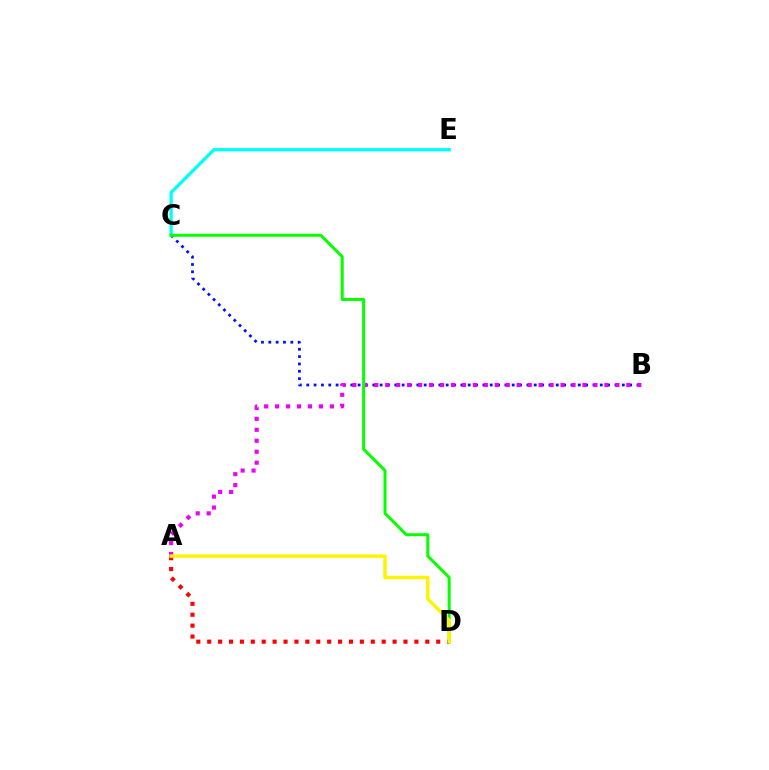{('B', 'C'): [{'color': '#0010ff', 'line_style': 'dotted', 'thickness': 1.99}], ('A', 'B'): [{'color': '#ee00ff', 'line_style': 'dotted', 'thickness': 2.98}], ('C', 'E'): [{'color': '#00fff6', 'line_style': 'solid', 'thickness': 2.38}], ('A', 'D'): [{'color': '#ff0000', 'line_style': 'dotted', 'thickness': 2.96}, {'color': '#fcf500', 'line_style': 'solid', 'thickness': 2.47}], ('C', 'D'): [{'color': '#08ff00', 'line_style': 'solid', 'thickness': 2.17}]}